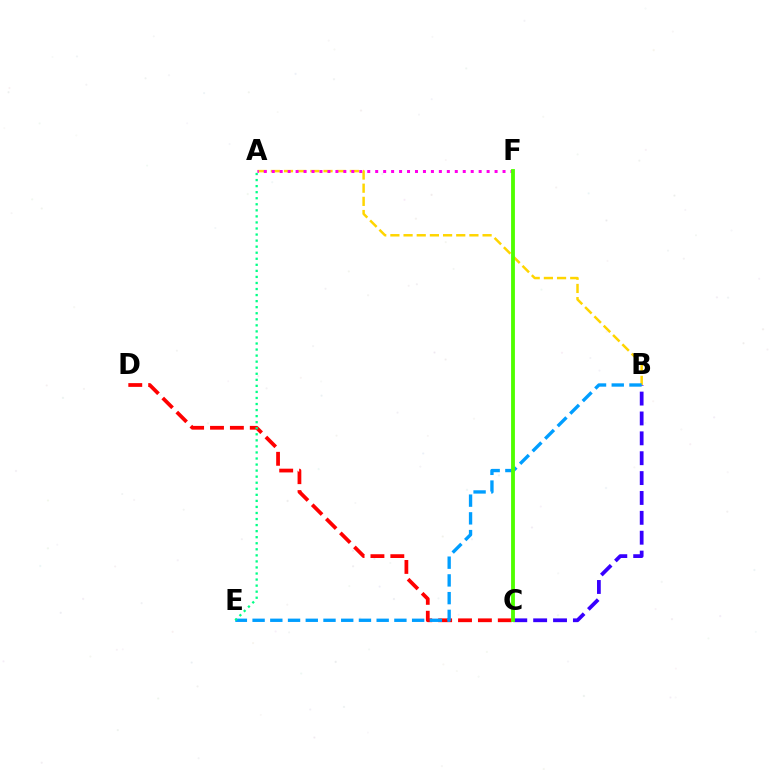{('B', 'C'): [{'color': '#3700ff', 'line_style': 'dashed', 'thickness': 2.7}], ('A', 'B'): [{'color': '#ffd500', 'line_style': 'dashed', 'thickness': 1.79}], ('C', 'D'): [{'color': '#ff0000', 'line_style': 'dashed', 'thickness': 2.7}], ('B', 'E'): [{'color': '#009eff', 'line_style': 'dashed', 'thickness': 2.41}], ('A', 'E'): [{'color': '#00ff86', 'line_style': 'dotted', 'thickness': 1.64}], ('A', 'F'): [{'color': '#ff00ed', 'line_style': 'dotted', 'thickness': 2.16}], ('C', 'F'): [{'color': '#4fff00', 'line_style': 'solid', 'thickness': 2.76}]}